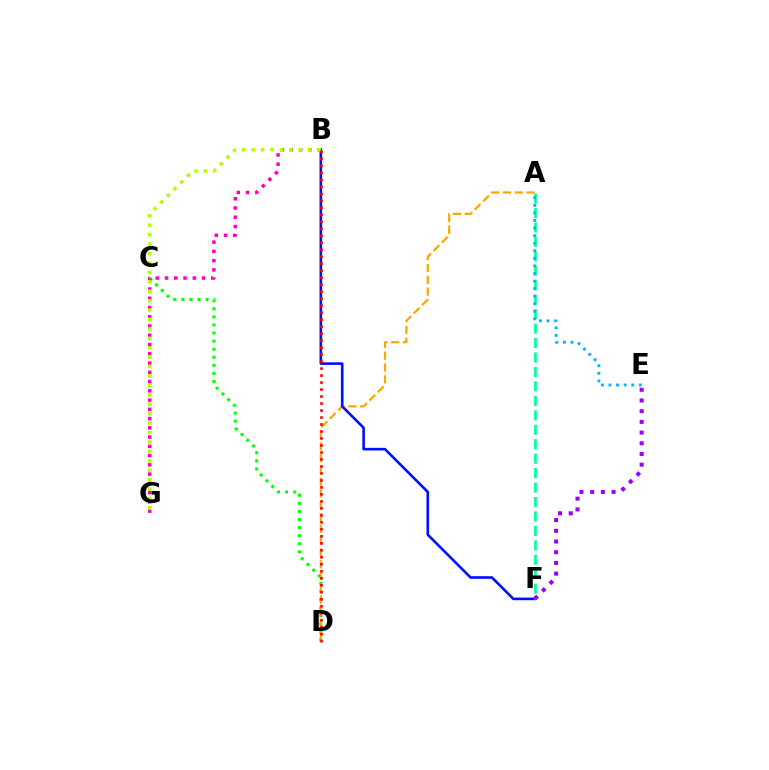{('C', 'D'): [{'color': '#08ff00', 'line_style': 'dotted', 'thickness': 2.2}], ('B', 'G'): [{'color': '#ff00bd', 'line_style': 'dotted', 'thickness': 2.51}, {'color': '#b3ff00', 'line_style': 'dotted', 'thickness': 2.56}], ('A', 'D'): [{'color': '#ffa500', 'line_style': 'dashed', 'thickness': 1.6}], ('B', 'F'): [{'color': '#0010ff', 'line_style': 'solid', 'thickness': 1.89}], ('A', 'F'): [{'color': '#00ff9d', 'line_style': 'dashed', 'thickness': 1.96}], ('E', 'F'): [{'color': '#9b00ff', 'line_style': 'dotted', 'thickness': 2.91}], ('B', 'D'): [{'color': '#ff0000', 'line_style': 'dotted', 'thickness': 1.9}], ('A', 'E'): [{'color': '#00b5ff', 'line_style': 'dotted', 'thickness': 2.06}]}